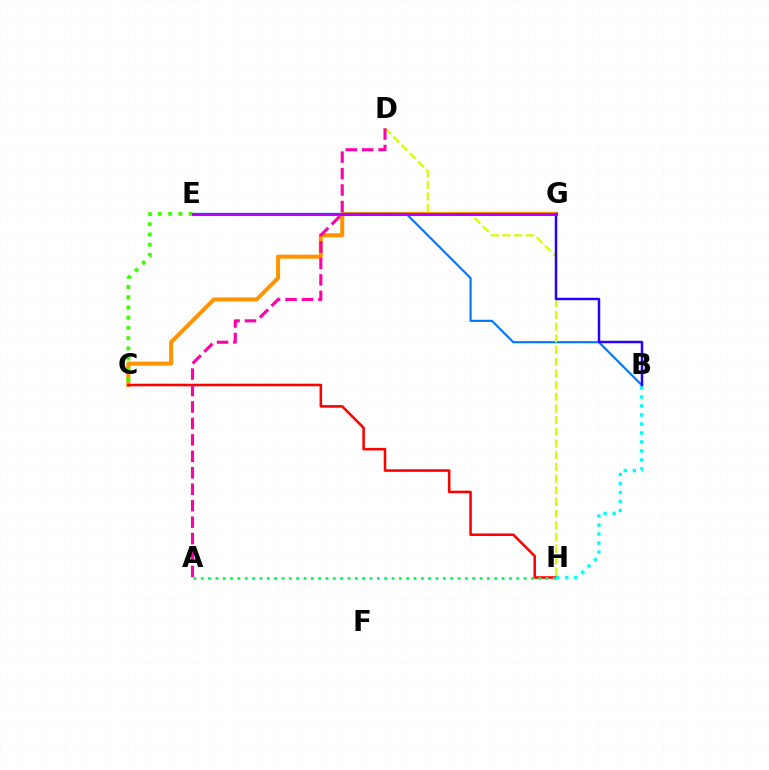{('C', 'G'): [{'color': '#ff9400', 'line_style': 'solid', 'thickness': 2.9}], ('C', 'H'): [{'color': '#ff0000', 'line_style': 'solid', 'thickness': 1.84}], ('B', 'H'): [{'color': '#00fff6', 'line_style': 'dotted', 'thickness': 2.44}], ('B', 'E'): [{'color': '#0074ff', 'line_style': 'solid', 'thickness': 1.52}], ('D', 'H'): [{'color': '#d1ff00', 'line_style': 'dashed', 'thickness': 1.59}], ('C', 'E'): [{'color': '#3dff00', 'line_style': 'dotted', 'thickness': 2.78}], ('B', 'G'): [{'color': '#2500ff', 'line_style': 'solid', 'thickness': 1.78}], ('A', 'H'): [{'color': '#00ff5c', 'line_style': 'dotted', 'thickness': 1.99}], ('E', 'G'): [{'color': '#b900ff', 'line_style': 'solid', 'thickness': 2.14}], ('A', 'D'): [{'color': '#ff00ac', 'line_style': 'dashed', 'thickness': 2.24}]}